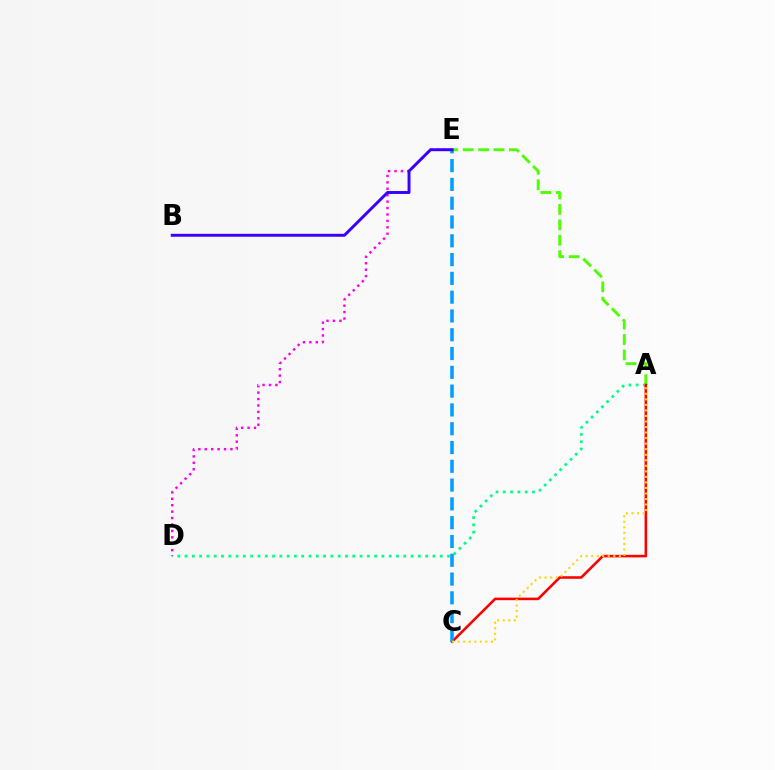{('A', 'D'): [{'color': '#00ff86', 'line_style': 'dotted', 'thickness': 1.98}], ('D', 'E'): [{'color': '#ff00ed', 'line_style': 'dotted', 'thickness': 1.74}], ('A', 'E'): [{'color': '#4fff00', 'line_style': 'dashed', 'thickness': 2.09}], ('A', 'C'): [{'color': '#ff0000', 'line_style': 'solid', 'thickness': 1.85}, {'color': '#ffd500', 'line_style': 'dotted', 'thickness': 1.5}], ('C', 'E'): [{'color': '#009eff', 'line_style': 'dashed', 'thickness': 2.55}], ('B', 'E'): [{'color': '#3700ff', 'line_style': 'solid', 'thickness': 2.11}]}